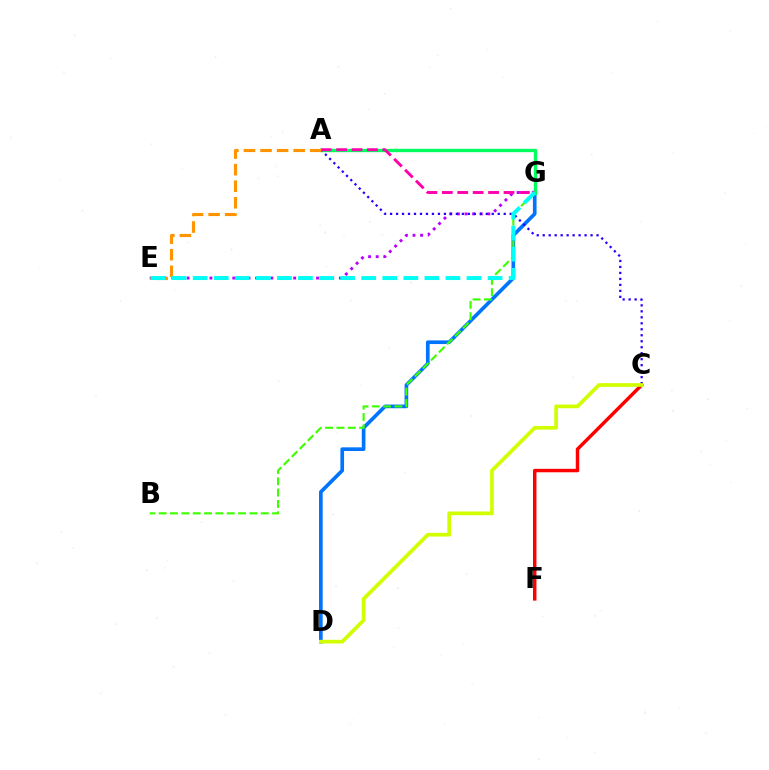{('D', 'G'): [{'color': '#0074ff', 'line_style': 'solid', 'thickness': 2.63}], ('E', 'G'): [{'color': '#b900ff', 'line_style': 'dotted', 'thickness': 2.07}, {'color': '#00fff6', 'line_style': 'dashed', 'thickness': 2.86}], ('C', 'F'): [{'color': '#ff0000', 'line_style': 'solid', 'thickness': 2.49}], ('B', 'G'): [{'color': '#3dff00', 'line_style': 'dashed', 'thickness': 1.54}], ('A', 'G'): [{'color': '#00ff5c', 'line_style': 'solid', 'thickness': 2.41}, {'color': '#ff00ac', 'line_style': 'dashed', 'thickness': 2.1}], ('A', 'C'): [{'color': '#2500ff', 'line_style': 'dotted', 'thickness': 1.63}], ('C', 'D'): [{'color': '#d1ff00', 'line_style': 'solid', 'thickness': 2.67}], ('A', 'E'): [{'color': '#ff9400', 'line_style': 'dashed', 'thickness': 2.25}]}